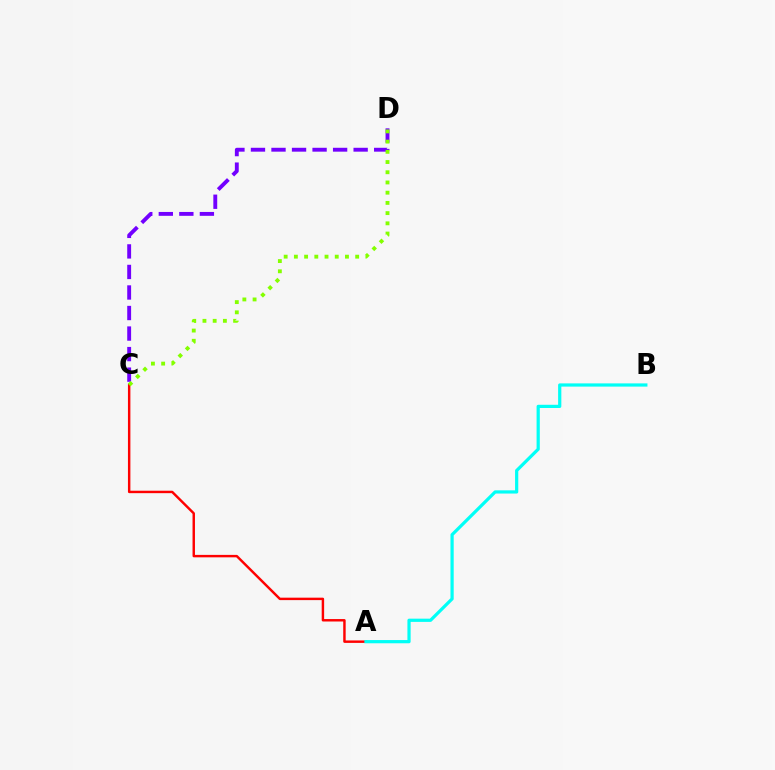{('C', 'D'): [{'color': '#7200ff', 'line_style': 'dashed', 'thickness': 2.79}, {'color': '#84ff00', 'line_style': 'dotted', 'thickness': 2.78}], ('A', 'C'): [{'color': '#ff0000', 'line_style': 'solid', 'thickness': 1.76}], ('A', 'B'): [{'color': '#00fff6', 'line_style': 'solid', 'thickness': 2.32}]}